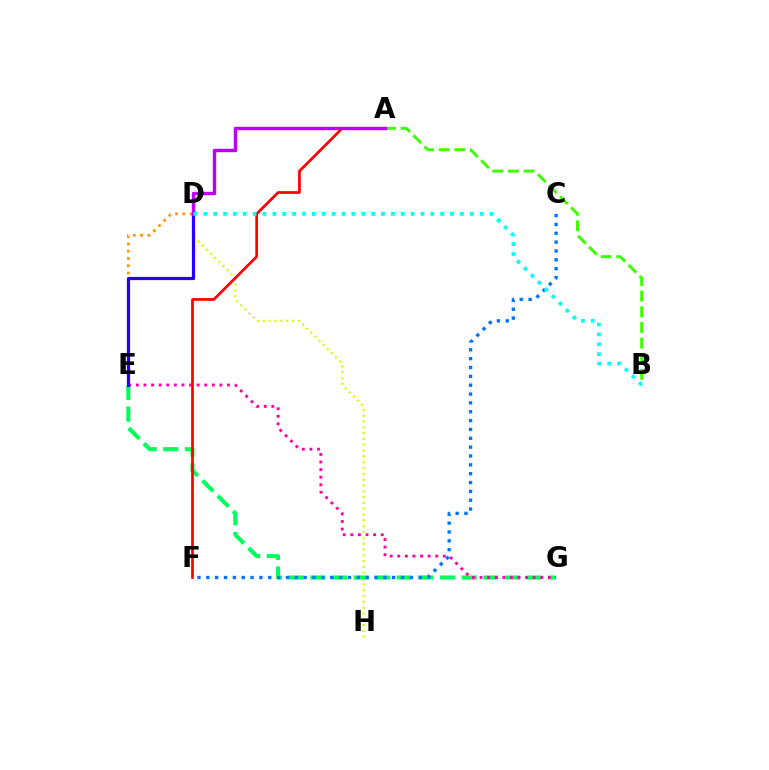{('D', 'H'): [{'color': '#d1ff00', 'line_style': 'dotted', 'thickness': 1.58}], ('E', 'G'): [{'color': '#00ff5c', 'line_style': 'dashed', 'thickness': 2.94}, {'color': '#ff00ac', 'line_style': 'dotted', 'thickness': 2.06}], ('D', 'E'): [{'color': '#ff9400', 'line_style': 'dotted', 'thickness': 1.98}, {'color': '#2500ff', 'line_style': 'solid', 'thickness': 2.31}], ('A', 'B'): [{'color': '#3dff00', 'line_style': 'dashed', 'thickness': 2.12}], ('C', 'F'): [{'color': '#0074ff', 'line_style': 'dotted', 'thickness': 2.4}], ('A', 'F'): [{'color': '#ff0000', 'line_style': 'solid', 'thickness': 1.95}], ('A', 'D'): [{'color': '#b900ff', 'line_style': 'solid', 'thickness': 2.46}], ('B', 'D'): [{'color': '#00fff6', 'line_style': 'dotted', 'thickness': 2.68}]}